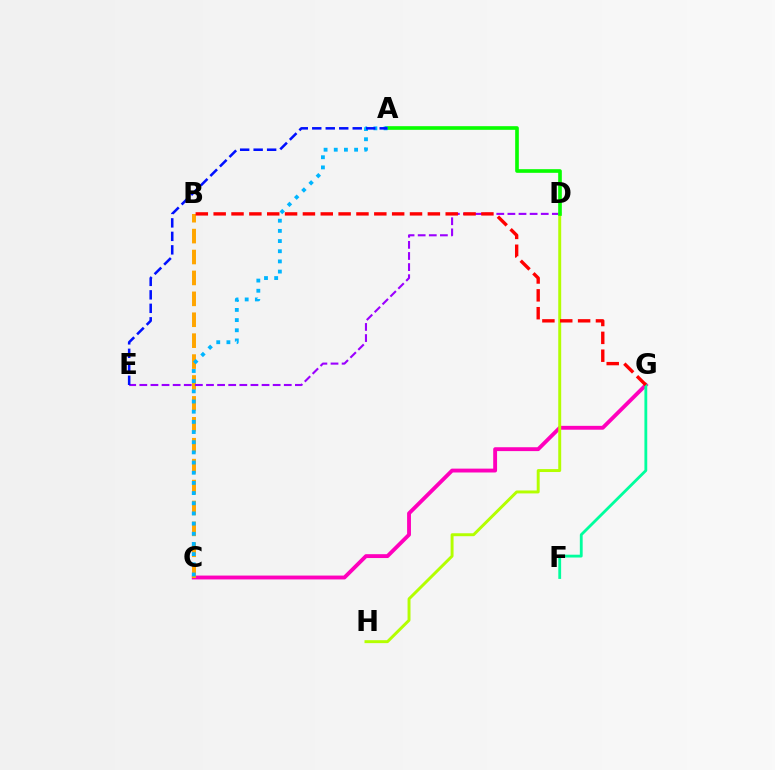{('C', 'G'): [{'color': '#ff00bd', 'line_style': 'solid', 'thickness': 2.78}], ('B', 'C'): [{'color': '#ffa500', 'line_style': 'dashed', 'thickness': 2.84}], ('D', 'E'): [{'color': '#9b00ff', 'line_style': 'dashed', 'thickness': 1.51}], ('D', 'H'): [{'color': '#b3ff00', 'line_style': 'solid', 'thickness': 2.12}], ('F', 'G'): [{'color': '#00ff9d', 'line_style': 'solid', 'thickness': 2.03}], ('A', 'D'): [{'color': '#08ff00', 'line_style': 'solid', 'thickness': 2.63}], ('A', 'C'): [{'color': '#00b5ff', 'line_style': 'dotted', 'thickness': 2.76}], ('A', 'E'): [{'color': '#0010ff', 'line_style': 'dashed', 'thickness': 1.83}], ('B', 'G'): [{'color': '#ff0000', 'line_style': 'dashed', 'thickness': 2.42}]}